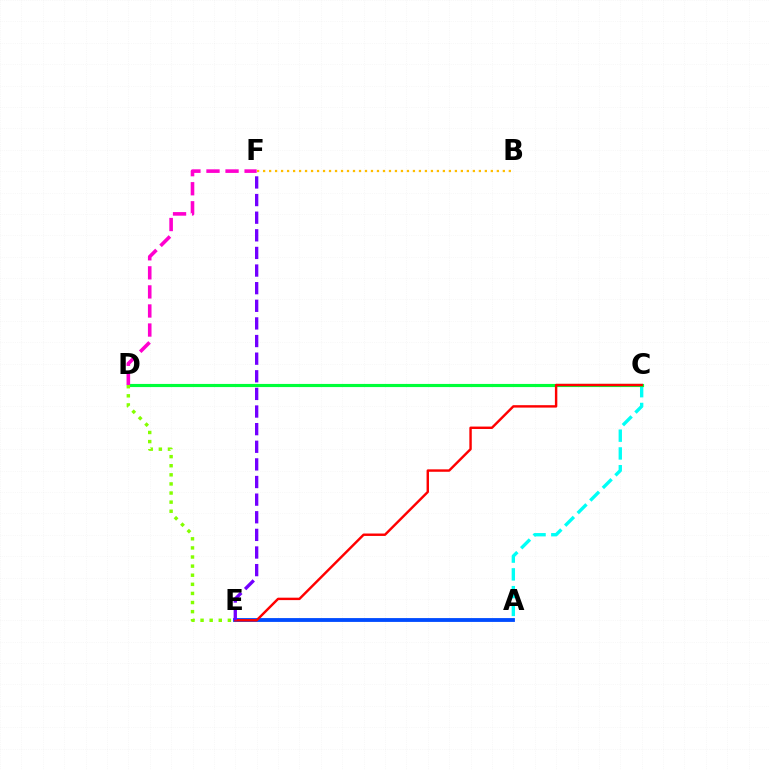{('A', 'E'): [{'color': '#004bff', 'line_style': 'solid', 'thickness': 2.75}], ('B', 'F'): [{'color': '#ffbd00', 'line_style': 'dotted', 'thickness': 1.63}], ('A', 'C'): [{'color': '#00fff6', 'line_style': 'dashed', 'thickness': 2.41}], ('C', 'D'): [{'color': '#00ff39', 'line_style': 'solid', 'thickness': 2.26}], ('C', 'E'): [{'color': '#ff0000', 'line_style': 'solid', 'thickness': 1.75}], ('D', 'E'): [{'color': '#84ff00', 'line_style': 'dotted', 'thickness': 2.47}], ('E', 'F'): [{'color': '#7200ff', 'line_style': 'dashed', 'thickness': 2.39}], ('D', 'F'): [{'color': '#ff00cf', 'line_style': 'dashed', 'thickness': 2.59}]}